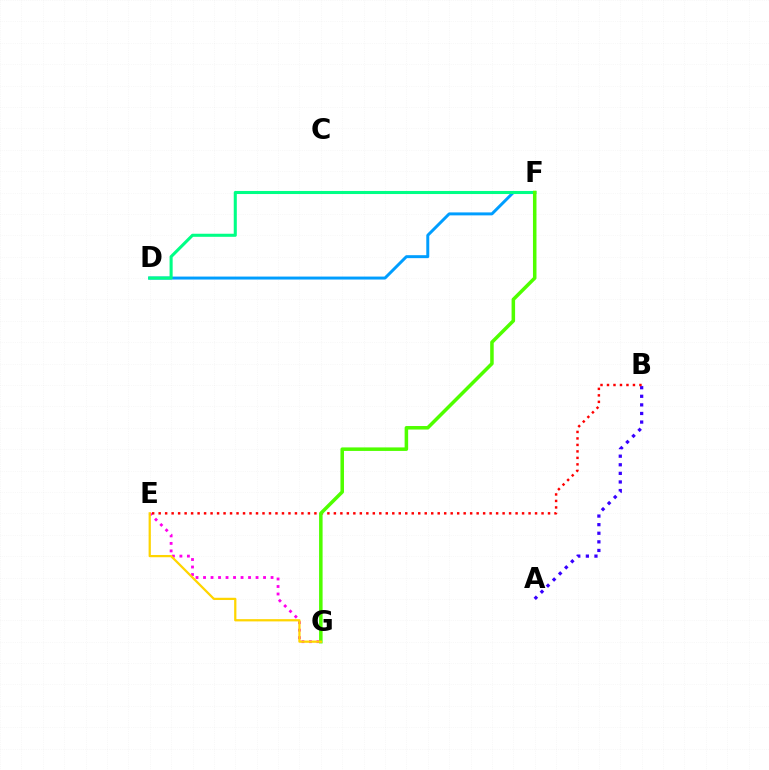{('D', 'F'): [{'color': '#009eff', 'line_style': 'solid', 'thickness': 2.13}, {'color': '#00ff86', 'line_style': 'solid', 'thickness': 2.21}], ('E', 'G'): [{'color': '#ff00ed', 'line_style': 'dotted', 'thickness': 2.04}, {'color': '#ffd500', 'line_style': 'solid', 'thickness': 1.62}], ('A', 'B'): [{'color': '#3700ff', 'line_style': 'dotted', 'thickness': 2.33}], ('B', 'E'): [{'color': '#ff0000', 'line_style': 'dotted', 'thickness': 1.76}], ('F', 'G'): [{'color': '#4fff00', 'line_style': 'solid', 'thickness': 2.54}]}